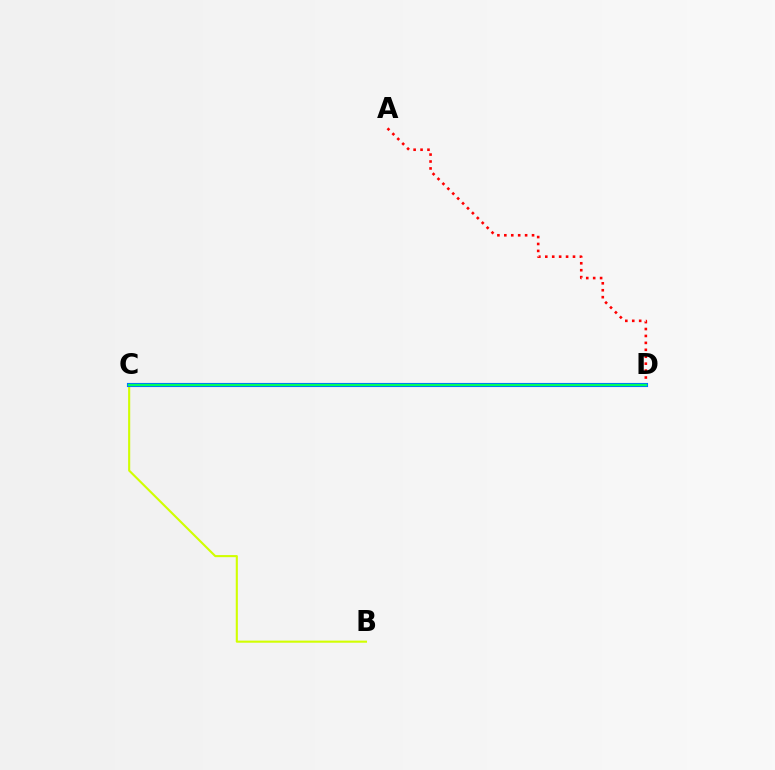{('C', 'D'): [{'color': '#b900ff', 'line_style': 'solid', 'thickness': 2.56}, {'color': '#0074ff', 'line_style': 'solid', 'thickness': 2.96}, {'color': '#00ff5c', 'line_style': 'solid', 'thickness': 1.56}], ('B', 'C'): [{'color': '#d1ff00', 'line_style': 'solid', 'thickness': 1.52}], ('A', 'D'): [{'color': '#ff0000', 'line_style': 'dotted', 'thickness': 1.88}]}